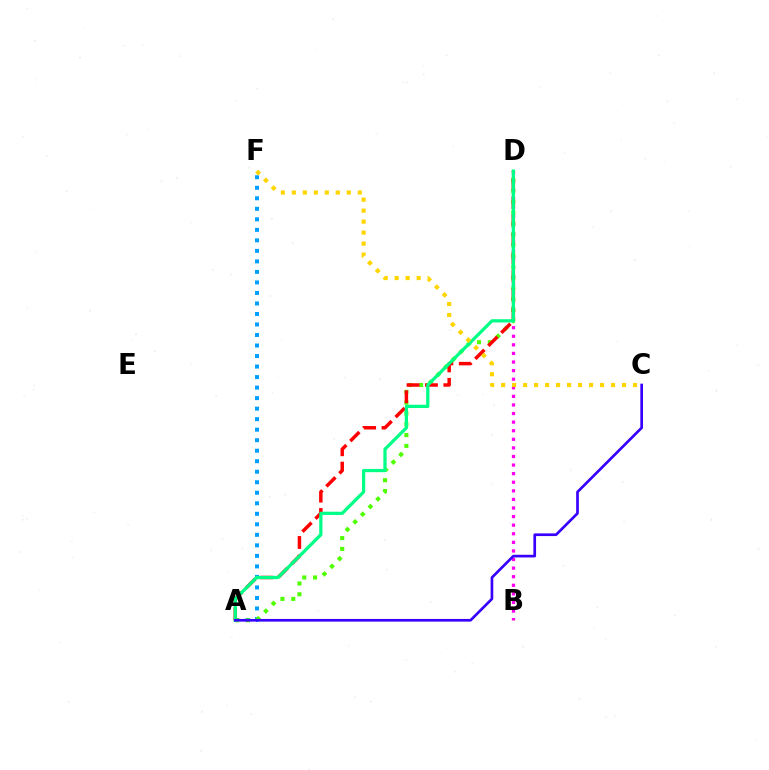{('B', 'D'): [{'color': '#ff00ed', 'line_style': 'dotted', 'thickness': 2.33}], ('A', 'F'): [{'color': '#009eff', 'line_style': 'dotted', 'thickness': 2.86}], ('A', 'D'): [{'color': '#4fff00', 'line_style': 'dotted', 'thickness': 2.93}, {'color': '#ff0000', 'line_style': 'dashed', 'thickness': 2.5}, {'color': '#00ff86', 'line_style': 'solid', 'thickness': 2.34}], ('C', 'F'): [{'color': '#ffd500', 'line_style': 'dotted', 'thickness': 2.99}], ('A', 'C'): [{'color': '#3700ff', 'line_style': 'solid', 'thickness': 1.93}]}